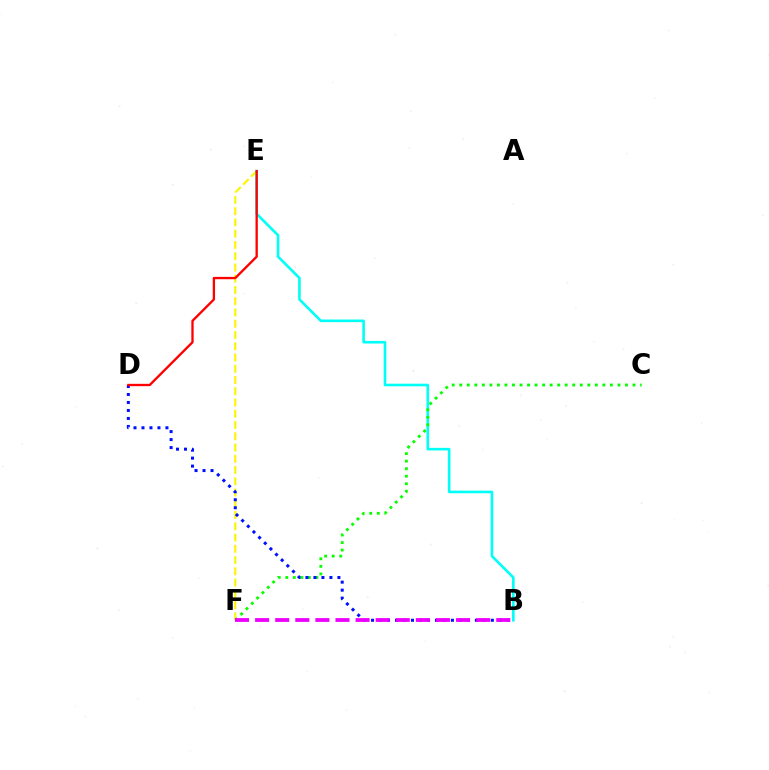{('E', 'F'): [{'color': '#fcf500', 'line_style': 'dashed', 'thickness': 1.53}], ('B', 'E'): [{'color': '#00fff6', 'line_style': 'solid', 'thickness': 1.88}], ('C', 'F'): [{'color': '#08ff00', 'line_style': 'dotted', 'thickness': 2.05}], ('B', 'D'): [{'color': '#0010ff', 'line_style': 'dotted', 'thickness': 2.17}], ('B', 'F'): [{'color': '#ee00ff', 'line_style': 'dashed', 'thickness': 2.73}], ('D', 'E'): [{'color': '#ff0000', 'line_style': 'solid', 'thickness': 1.68}]}